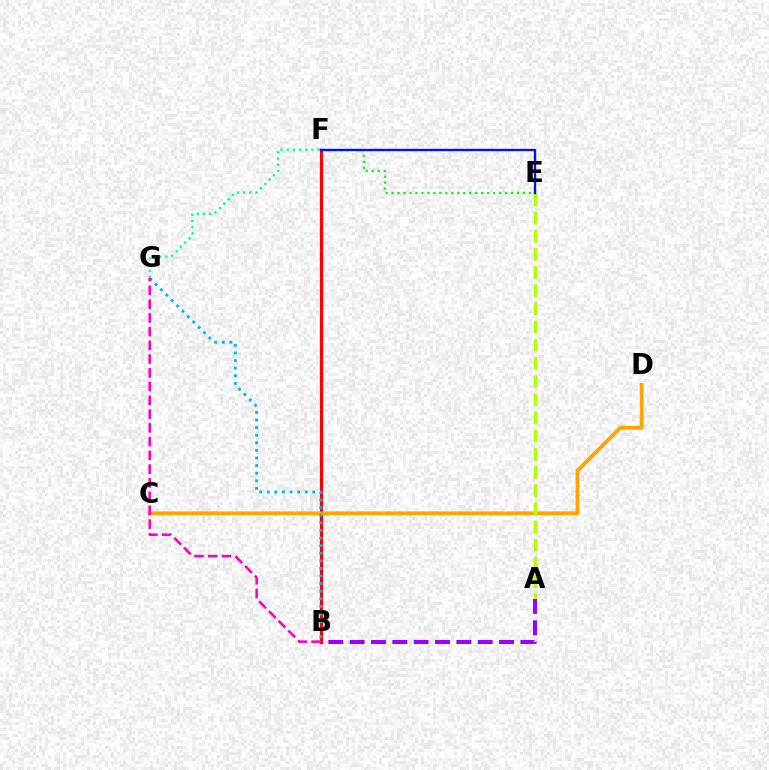{('B', 'F'): [{'color': '#ff0000', 'line_style': 'solid', 'thickness': 2.3}], ('C', 'D'): [{'color': '#ffa500', 'line_style': 'solid', 'thickness': 2.77}], ('B', 'G'): [{'color': '#00b5ff', 'line_style': 'dotted', 'thickness': 2.06}, {'color': '#ff00bd', 'line_style': 'dashed', 'thickness': 1.87}], ('E', 'F'): [{'color': '#08ff00', 'line_style': 'dotted', 'thickness': 1.62}, {'color': '#0010ff', 'line_style': 'solid', 'thickness': 1.69}], ('A', 'E'): [{'color': '#b3ff00', 'line_style': 'dashed', 'thickness': 2.47}], ('F', 'G'): [{'color': '#00ff9d', 'line_style': 'dotted', 'thickness': 1.67}], ('A', 'B'): [{'color': '#9b00ff', 'line_style': 'dashed', 'thickness': 2.9}]}